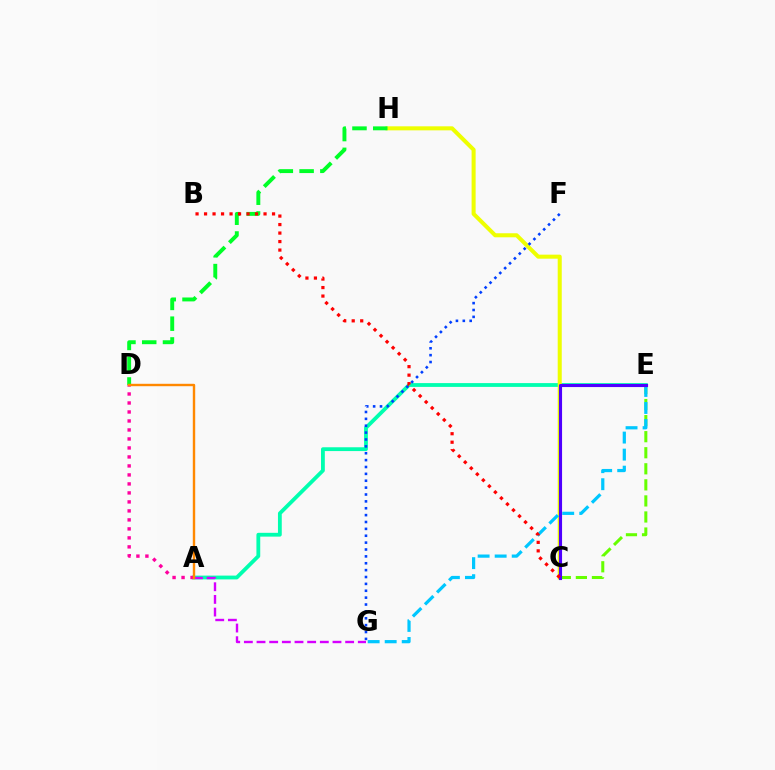{('A', 'E'): [{'color': '#00ffaf', 'line_style': 'solid', 'thickness': 2.74}], ('C', 'H'): [{'color': '#eeff00', 'line_style': 'solid', 'thickness': 2.9}], ('D', 'H'): [{'color': '#00ff27', 'line_style': 'dashed', 'thickness': 2.82}], ('C', 'E'): [{'color': '#66ff00', 'line_style': 'dashed', 'thickness': 2.18}, {'color': '#4f00ff', 'line_style': 'solid', 'thickness': 2.25}], ('A', 'D'): [{'color': '#ff00a0', 'line_style': 'dotted', 'thickness': 2.44}, {'color': '#ff8800', 'line_style': 'solid', 'thickness': 1.73}], ('E', 'G'): [{'color': '#00c7ff', 'line_style': 'dashed', 'thickness': 2.31}], ('A', 'G'): [{'color': '#d600ff', 'line_style': 'dashed', 'thickness': 1.72}], ('F', 'G'): [{'color': '#003fff', 'line_style': 'dotted', 'thickness': 1.87}], ('B', 'C'): [{'color': '#ff0000', 'line_style': 'dotted', 'thickness': 2.31}]}